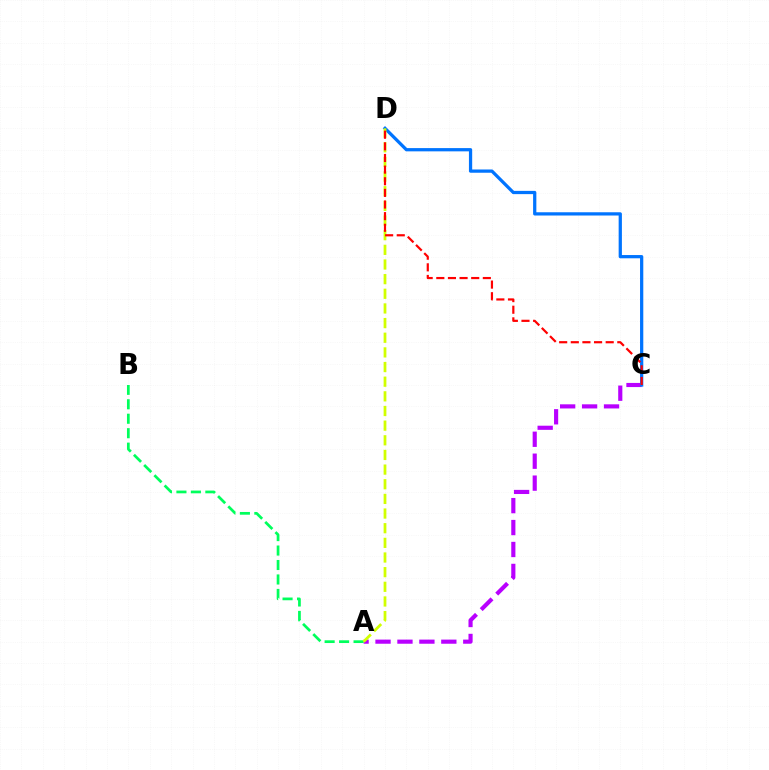{('A', 'C'): [{'color': '#b900ff', 'line_style': 'dashed', 'thickness': 2.98}], ('C', 'D'): [{'color': '#0074ff', 'line_style': 'solid', 'thickness': 2.34}, {'color': '#ff0000', 'line_style': 'dashed', 'thickness': 1.58}], ('A', 'B'): [{'color': '#00ff5c', 'line_style': 'dashed', 'thickness': 1.96}], ('A', 'D'): [{'color': '#d1ff00', 'line_style': 'dashed', 'thickness': 1.99}]}